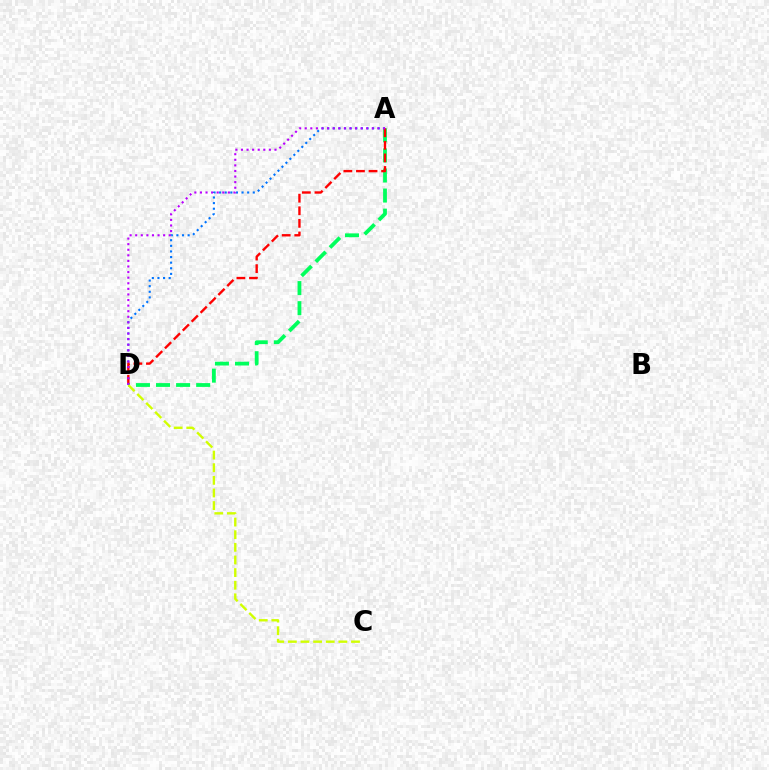{('A', 'D'): [{'color': '#0074ff', 'line_style': 'dotted', 'thickness': 1.52}, {'color': '#00ff5c', 'line_style': 'dashed', 'thickness': 2.73}, {'color': '#ff0000', 'line_style': 'dashed', 'thickness': 1.71}, {'color': '#b900ff', 'line_style': 'dotted', 'thickness': 1.52}], ('C', 'D'): [{'color': '#d1ff00', 'line_style': 'dashed', 'thickness': 1.72}]}